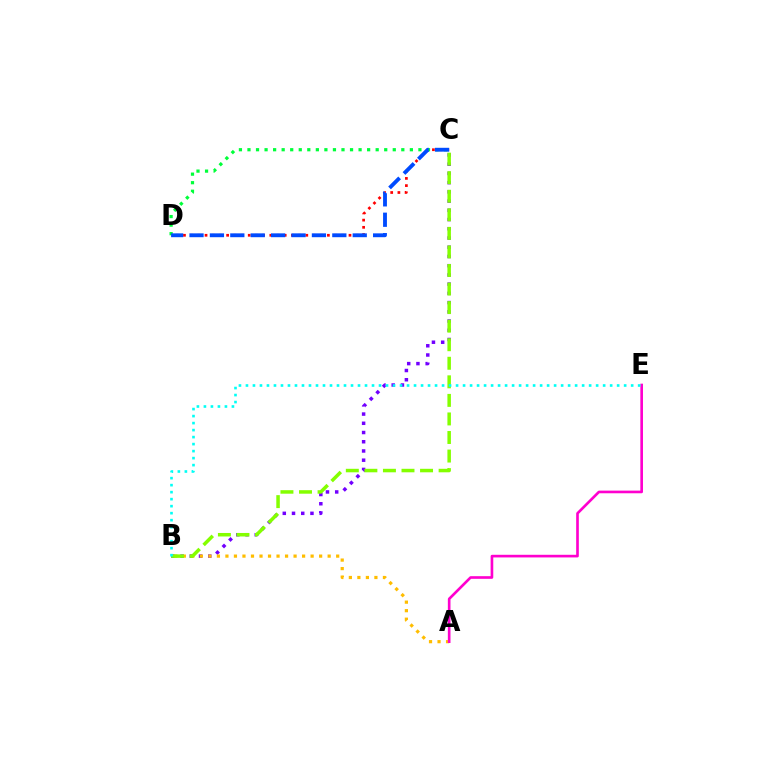{('B', 'C'): [{'color': '#7200ff', 'line_style': 'dotted', 'thickness': 2.51}, {'color': '#84ff00', 'line_style': 'dashed', 'thickness': 2.52}], ('A', 'B'): [{'color': '#ffbd00', 'line_style': 'dotted', 'thickness': 2.31}], ('C', 'D'): [{'color': '#ff0000', 'line_style': 'dotted', 'thickness': 1.96}, {'color': '#00ff39', 'line_style': 'dotted', 'thickness': 2.32}, {'color': '#004bff', 'line_style': 'dashed', 'thickness': 2.77}], ('A', 'E'): [{'color': '#ff00cf', 'line_style': 'solid', 'thickness': 1.91}], ('B', 'E'): [{'color': '#00fff6', 'line_style': 'dotted', 'thickness': 1.9}]}